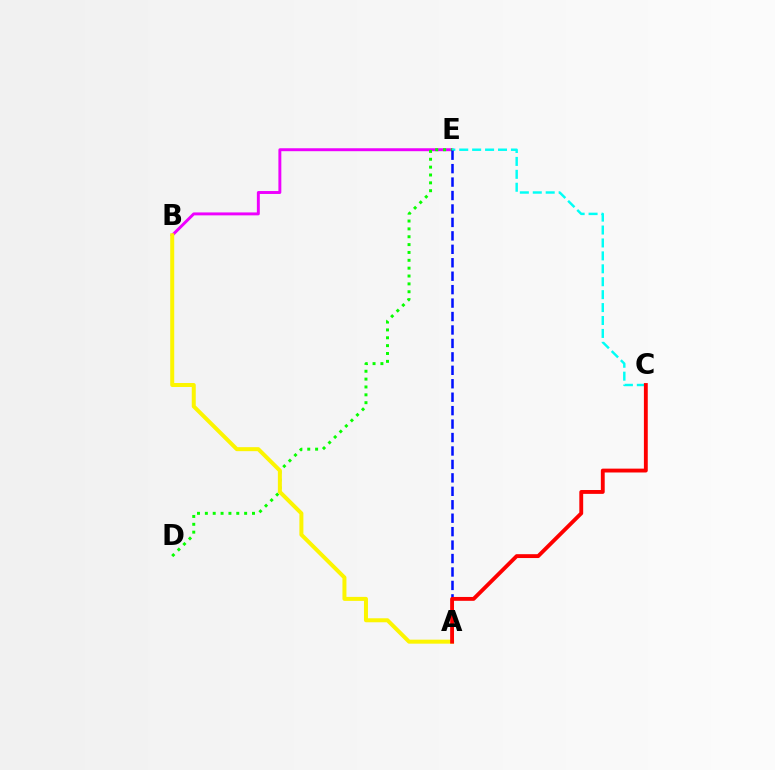{('B', 'E'): [{'color': '#ee00ff', 'line_style': 'solid', 'thickness': 2.11}], ('C', 'E'): [{'color': '#00fff6', 'line_style': 'dashed', 'thickness': 1.76}], ('D', 'E'): [{'color': '#08ff00', 'line_style': 'dotted', 'thickness': 2.13}], ('A', 'B'): [{'color': '#fcf500', 'line_style': 'solid', 'thickness': 2.88}], ('A', 'E'): [{'color': '#0010ff', 'line_style': 'dashed', 'thickness': 1.83}], ('A', 'C'): [{'color': '#ff0000', 'line_style': 'solid', 'thickness': 2.78}]}